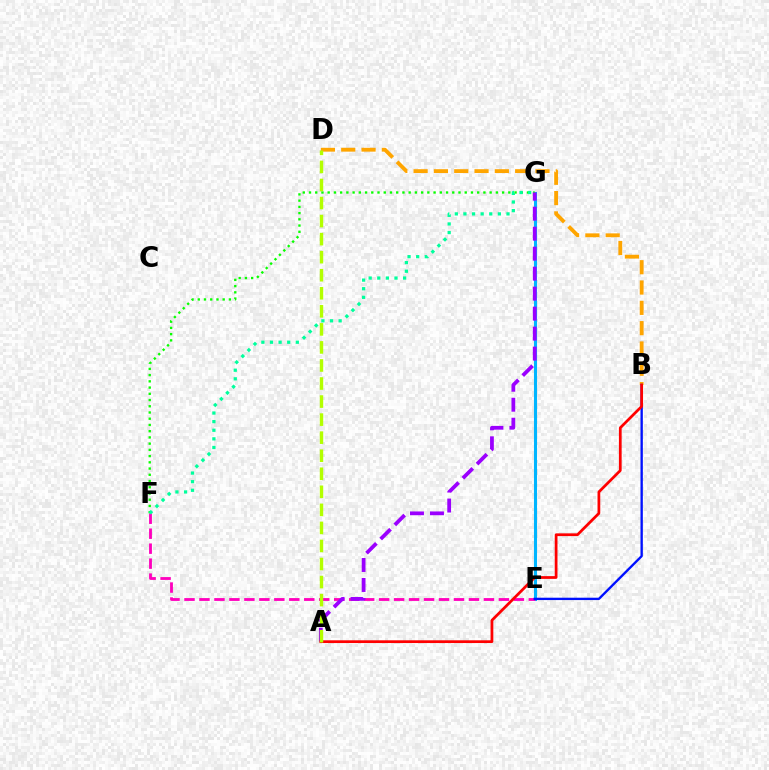{('E', 'G'): [{'color': '#00b5ff', 'line_style': 'solid', 'thickness': 2.21}], ('E', 'F'): [{'color': '#ff00bd', 'line_style': 'dashed', 'thickness': 2.03}], ('F', 'G'): [{'color': '#08ff00', 'line_style': 'dotted', 'thickness': 1.69}, {'color': '#00ff9d', 'line_style': 'dotted', 'thickness': 2.34}], ('B', 'D'): [{'color': '#ffa500', 'line_style': 'dashed', 'thickness': 2.76}], ('A', 'G'): [{'color': '#9b00ff', 'line_style': 'dashed', 'thickness': 2.72}], ('B', 'E'): [{'color': '#0010ff', 'line_style': 'solid', 'thickness': 1.69}], ('A', 'B'): [{'color': '#ff0000', 'line_style': 'solid', 'thickness': 1.97}], ('A', 'D'): [{'color': '#b3ff00', 'line_style': 'dashed', 'thickness': 2.45}]}